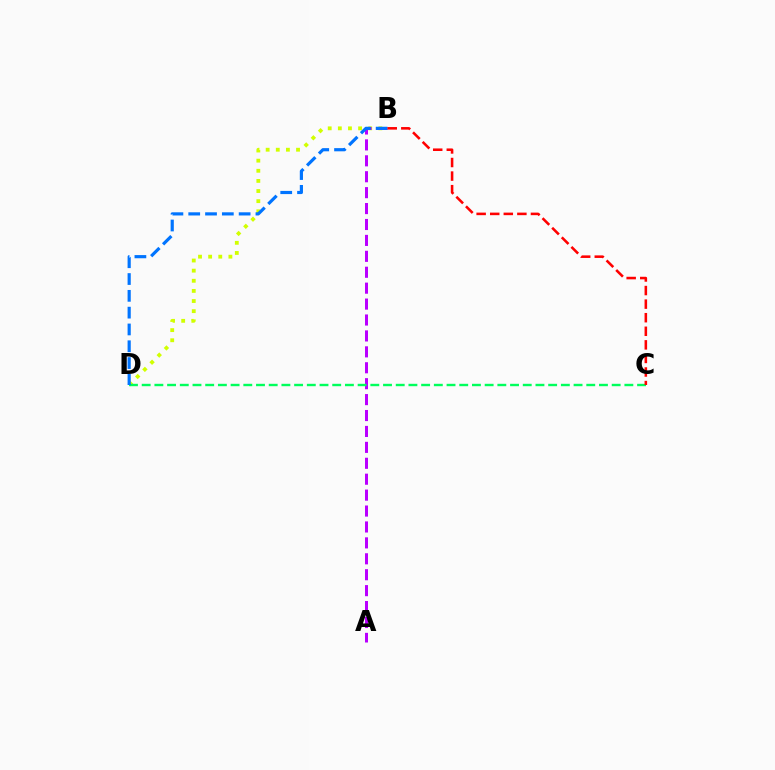{('B', 'D'): [{'color': '#d1ff00', 'line_style': 'dotted', 'thickness': 2.75}, {'color': '#0074ff', 'line_style': 'dashed', 'thickness': 2.28}], ('A', 'B'): [{'color': '#b900ff', 'line_style': 'dashed', 'thickness': 2.16}], ('C', 'D'): [{'color': '#00ff5c', 'line_style': 'dashed', 'thickness': 1.73}], ('B', 'C'): [{'color': '#ff0000', 'line_style': 'dashed', 'thickness': 1.84}]}